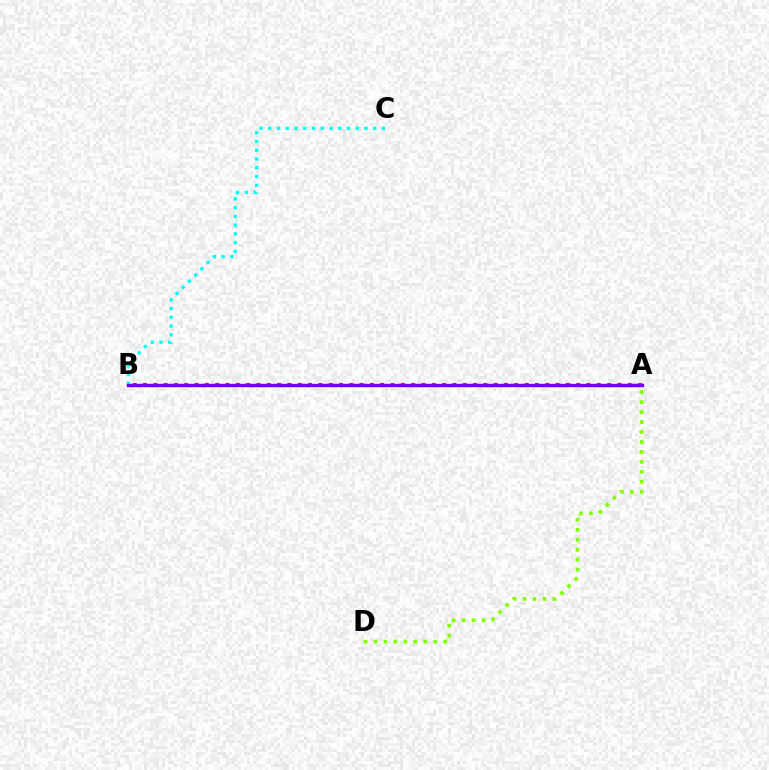{('A', 'B'): [{'color': '#ff0000', 'line_style': 'dotted', 'thickness': 2.8}, {'color': '#7200ff', 'line_style': 'solid', 'thickness': 2.45}], ('B', 'C'): [{'color': '#00fff6', 'line_style': 'dotted', 'thickness': 2.38}], ('A', 'D'): [{'color': '#84ff00', 'line_style': 'dotted', 'thickness': 2.71}]}